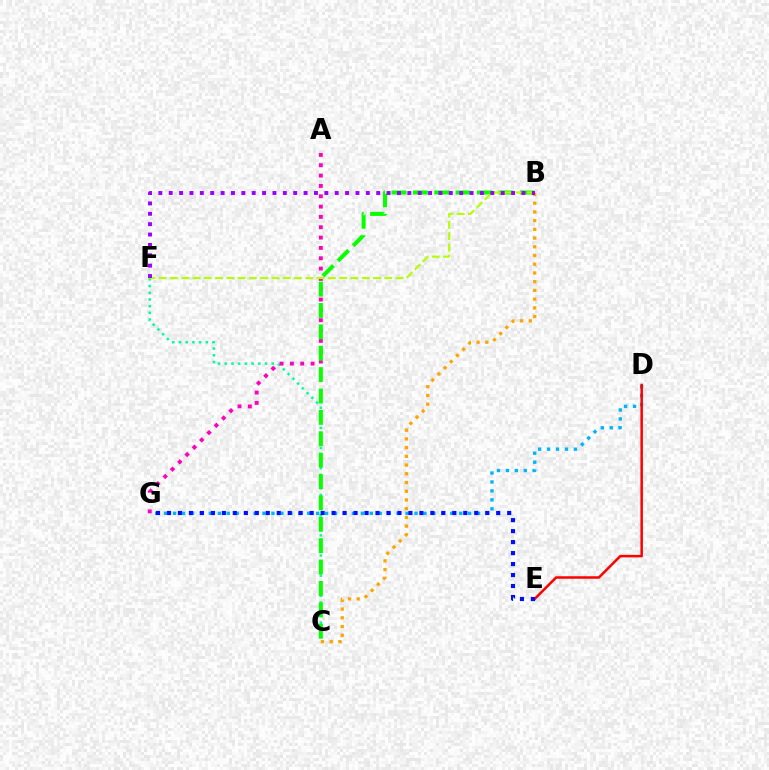{('D', 'G'): [{'color': '#00b5ff', 'line_style': 'dotted', 'thickness': 2.43}], ('C', 'F'): [{'color': '#00ff9d', 'line_style': 'dotted', 'thickness': 1.82}], ('D', 'E'): [{'color': '#ff0000', 'line_style': 'solid', 'thickness': 1.8}], ('A', 'G'): [{'color': '#ff00bd', 'line_style': 'dotted', 'thickness': 2.81}], ('B', 'C'): [{'color': '#08ff00', 'line_style': 'dashed', 'thickness': 2.9}, {'color': '#ffa500', 'line_style': 'dotted', 'thickness': 2.37}], ('E', 'G'): [{'color': '#0010ff', 'line_style': 'dotted', 'thickness': 2.98}], ('B', 'F'): [{'color': '#b3ff00', 'line_style': 'dashed', 'thickness': 1.53}, {'color': '#9b00ff', 'line_style': 'dotted', 'thickness': 2.82}]}